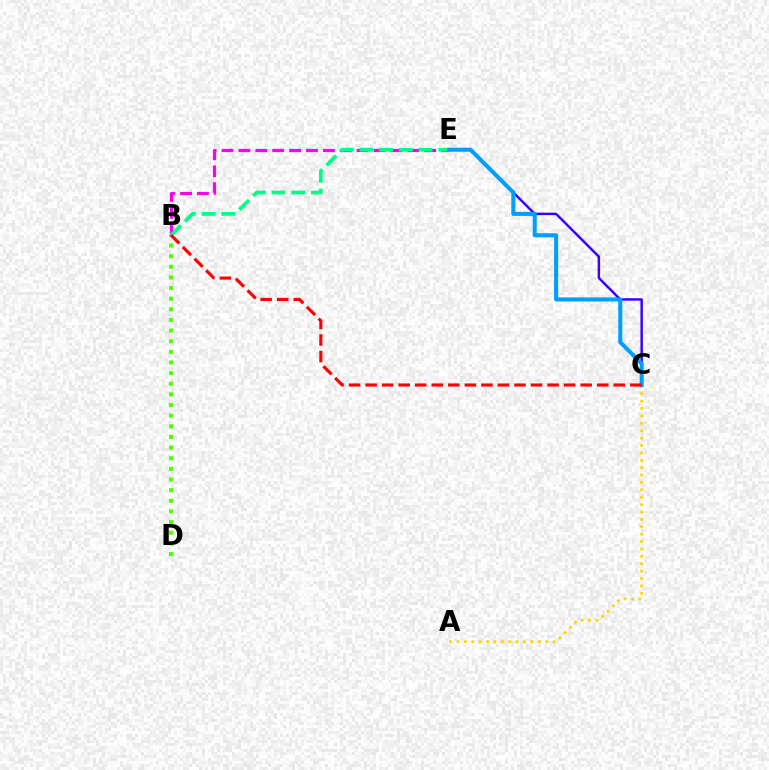{('A', 'C'): [{'color': '#ffd500', 'line_style': 'dotted', 'thickness': 2.01}], ('B', 'D'): [{'color': '#4fff00', 'line_style': 'dotted', 'thickness': 2.89}], ('C', 'E'): [{'color': '#3700ff', 'line_style': 'solid', 'thickness': 1.76}, {'color': '#009eff', 'line_style': 'solid', 'thickness': 2.91}], ('B', 'E'): [{'color': '#ff00ed', 'line_style': 'dashed', 'thickness': 2.29}, {'color': '#00ff86', 'line_style': 'dashed', 'thickness': 2.68}], ('B', 'C'): [{'color': '#ff0000', 'line_style': 'dashed', 'thickness': 2.25}]}